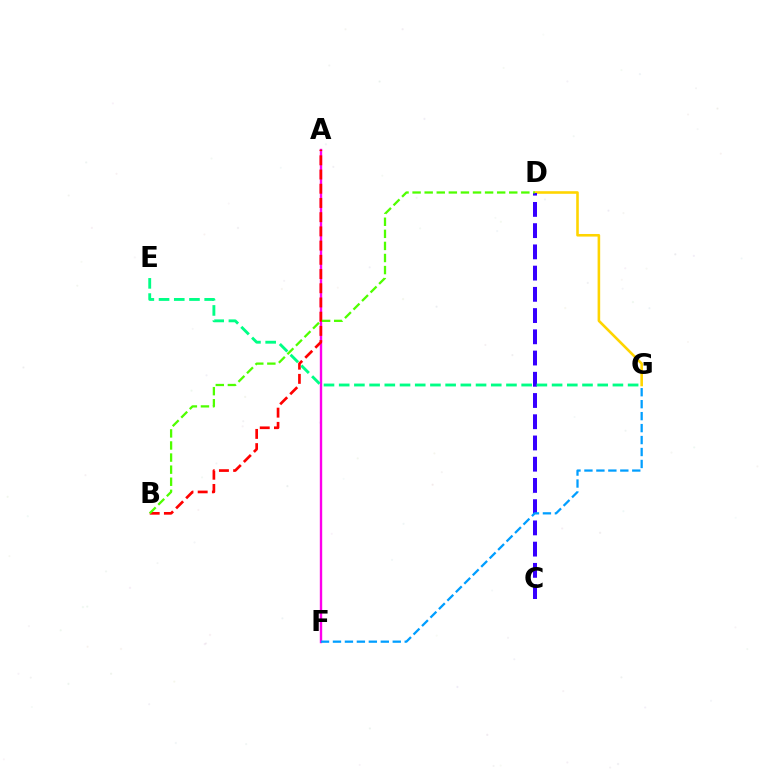{('A', 'F'): [{'color': '#ff00ed', 'line_style': 'solid', 'thickness': 1.71}], ('A', 'B'): [{'color': '#ff0000', 'line_style': 'dashed', 'thickness': 1.93}], ('D', 'G'): [{'color': '#ffd500', 'line_style': 'solid', 'thickness': 1.86}], ('C', 'D'): [{'color': '#3700ff', 'line_style': 'dashed', 'thickness': 2.88}], ('B', 'D'): [{'color': '#4fff00', 'line_style': 'dashed', 'thickness': 1.64}], ('E', 'G'): [{'color': '#00ff86', 'line_style': 'dashed', 'thickness': 2.07}], ('F', 'G'): [{'color': '#009eff', 'line_style': 'dashed', 'thickness': 1.62}]}